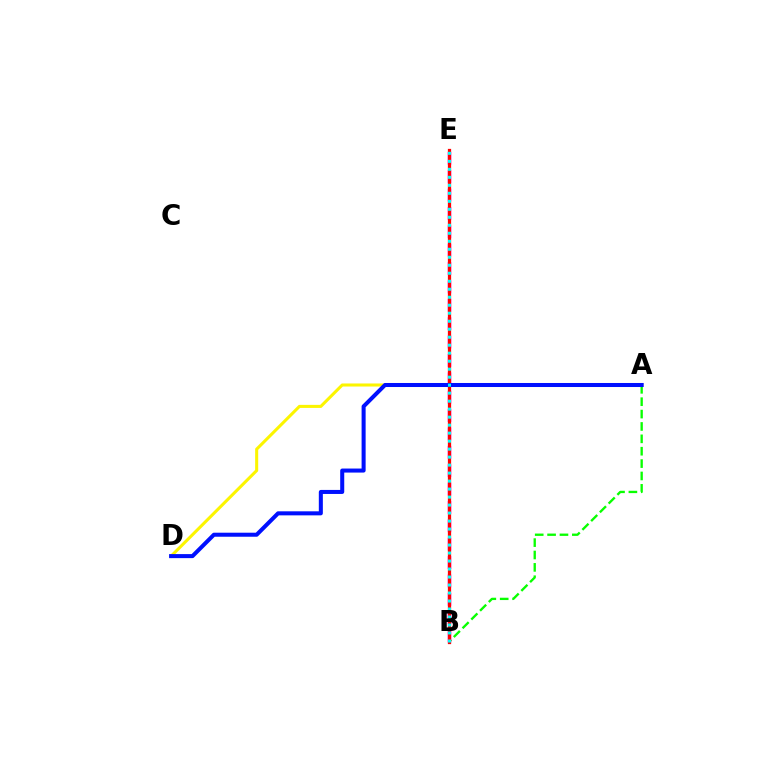{('A', 'D'): [{'color': '#fcf500', 'line_style': 'solid', 'thickness': 2.19}, {'color': '#0010ff', 'line_style': 'solid', 'thickness': 2.9}], ('A', 'B'): [{'color': '#08ff00', 'line_style': 'dashed', 'thickness': 1.68}], ('B', 'E'): [{'color': '#ee00ff', 'line_style': 'dashed', 'thickness': 2.5}, {'color': '#ff0000', 'line_style': 'solid', 'thickness': 2.34}, {'color': '#00fff6', 'line_style': 'dotted', 'thickness': 2.17}]}